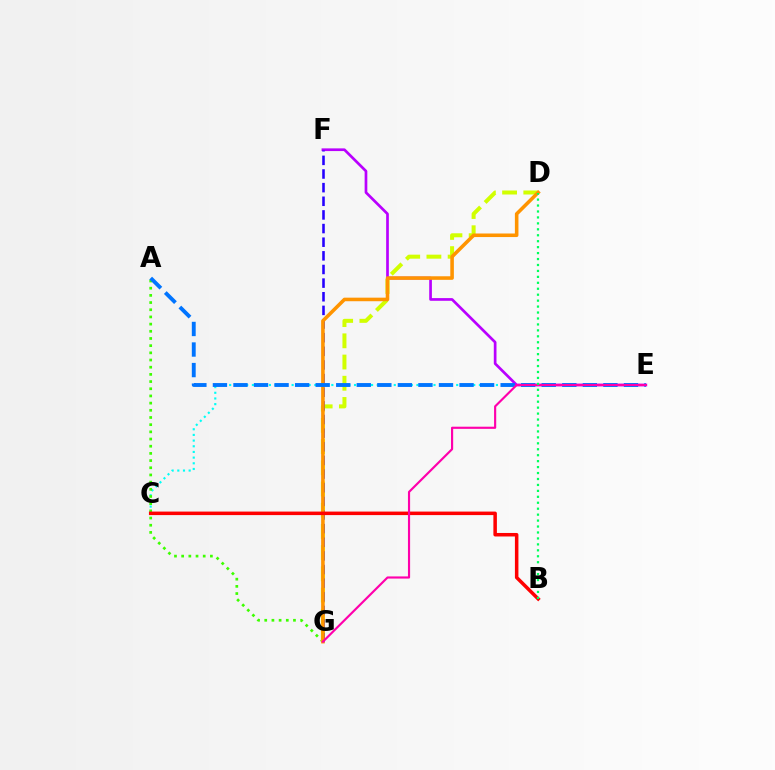{('C', 'E'): [{'color': '#00fff6', 'line_style': 'dotted', 'thickness': 1.54}], ('A', 'G'): [{'color': '#3dff00', 'line_style': 'dotted', 'thickness': 1.95}], ('E', 'F'): [{'color': '#b900ff', 'line_style': 'solid', 'thickness': 1.94}], ('D', 'G'): [{'color': '#d1ff00', 'line_style': 'dashed', 'thickness': 2.88}, {'color': '#ff9400', 'line_style': 'solid', 'thickness': 2.57}], ('F', 'G'): [{'color': '#2500ff', 'line_style': 'dashed', 'thickness': 1.85}], ('A', 'E'): [{'color': '#0074ff', 'line_style': 'dashed', 'thickness': 2.79}], ('B', 'C'): [{'color': '#ff0000', 'line_style': 'solid', 'thickness': 2.53}], ('E', 'G'): [{'color': '#ff00ac', 'line_style': 'solid', 'thickness': 1.55}], ('B', 'D'): [{'color': '#00ff5c', 'line_style': 'dotted', 'thickness': 1.62}]}